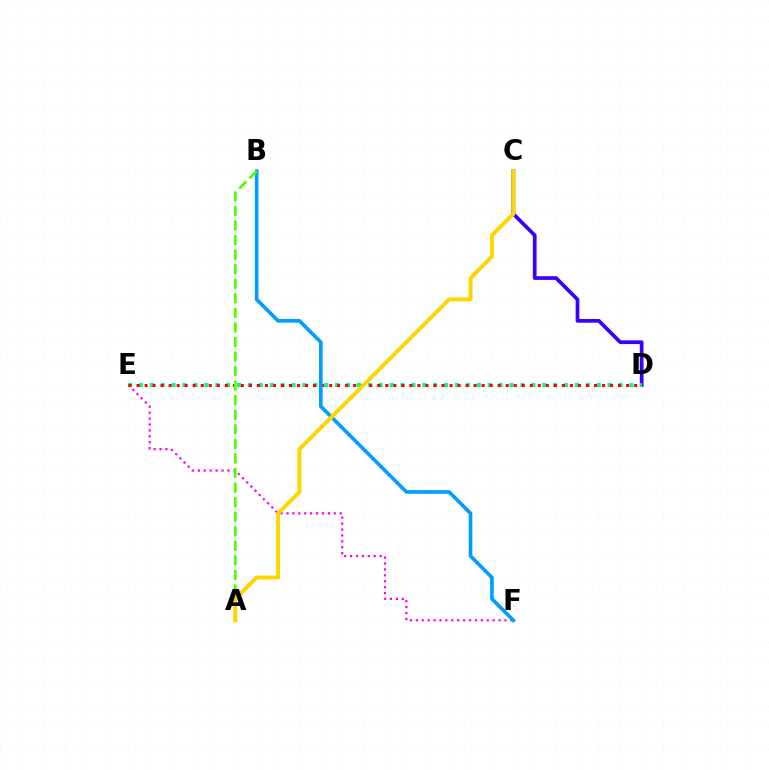{('E', 'F'): [{'color': '#ff00ed', 'line_style': 'dotted', 'thickness': 1.6}], ('C', 'D'): [{'color': '#3700ff', 'line_style': 'solid', 'thickness': 2.67}], ('D', 'E'): [{'color': '#00ff86', 'line_style': 'dotted', 'thickness': 2.96}, {'color': '#ff0000', 'line_style': 'dotted', 'thickness': 2.18}], ('B', 'F'): [{'color': '#009eff', 'line_style': 'solid', 'thickness': 2.62}], ('A', 'B'): [{'color': '#4fff00', 'line_style': 'dashed', 'thickness': 1.98}], ('A', 'C'): [{'color': '#ffd500', 'line_style': 'solid', 'thickness': 2.83}]}